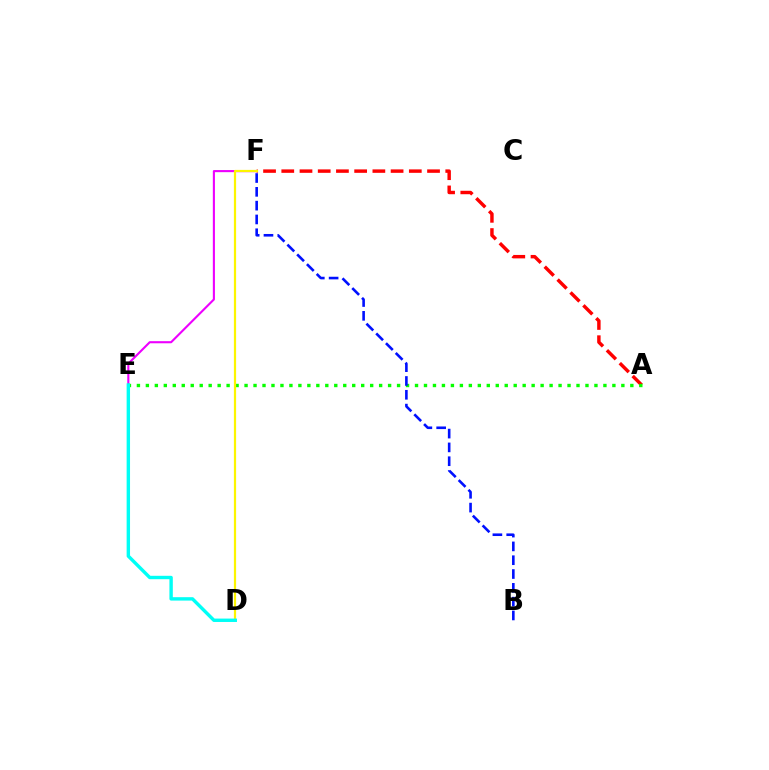{('A', 'F'): [{'color': '#ff0000', 'line_style': 'dashed', 'thickness': 2.48}], ('E', 'F'): [{'color': '#ee00ff', 'line_style': 'solid', 'thickness': 1.52}], ('A', 'E'): [{'color': '#08ff00', 'line_style': 'dotted', 'thickness': 2.44}], ('D', 'F'): [{'color': '#fcf500', 'line_style': 'solid', 'thickness': 1.59}], ('D', 'E'): [{'color': '#00fff6', 'line_style': 'solid', 'thickness': 2.45}], ('B', 'F'): [{'color': '#0010ff', 'line_style': 'dashed', 'thickness': 1.88}]}